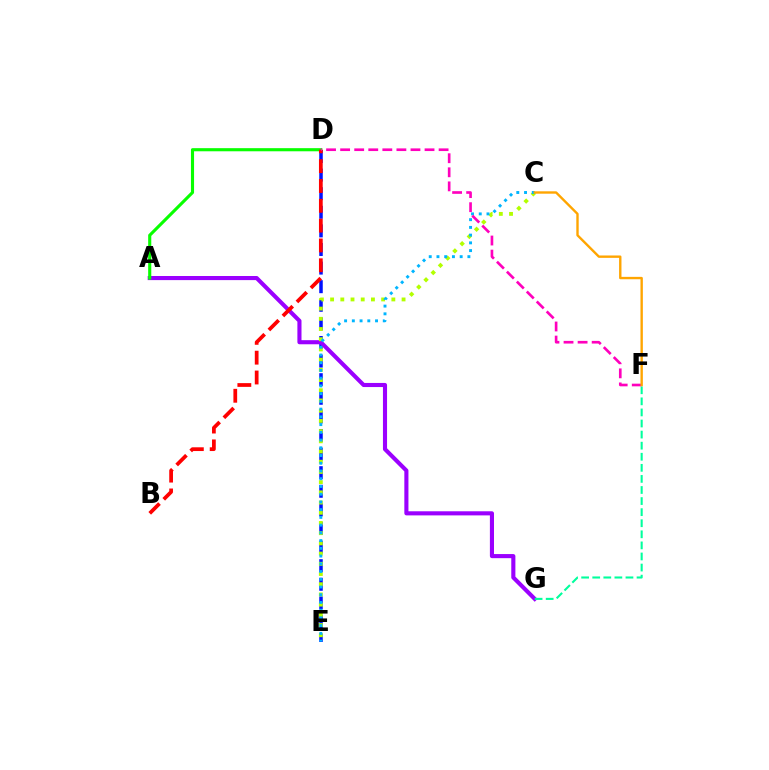{('D', 'E'): [{'color': '#0010ff', 'line_style': 'dashed', 'thickness': 2.53}], ('A', 'G'): [{'color': '#9b00ff', 'line_style': 'solid', 'thickness': 2.95}], ('A', 'D'): [{'color': '#08ff00', 'line_style': 'solid', 'thickness': 2.24}], ('C', 'E'): [{'color': '#b3ff00', 'line_style': 'dotted', 'thickness': 2.77}, {'color': '#00b5ff', 'line_style': 'dotted', 'thickness': 2.1}], ('F', 'G'): [{'color': '#00ff9d', 'line_style': 'dashed', 'thickness': 1.51}], ('B', 'D'): [{'color': '#ff0000', 'line_style': 'dashed', 'thickness': 2.69}], ('D', 'F'): [{'color': '#ff00bd', 'line_style': 'dashed', 'thickness': 1.91}], ('C', 'F'): [{'color': '#ffa500', 'line_style': 'solid', 'thickness': 1.71}]}